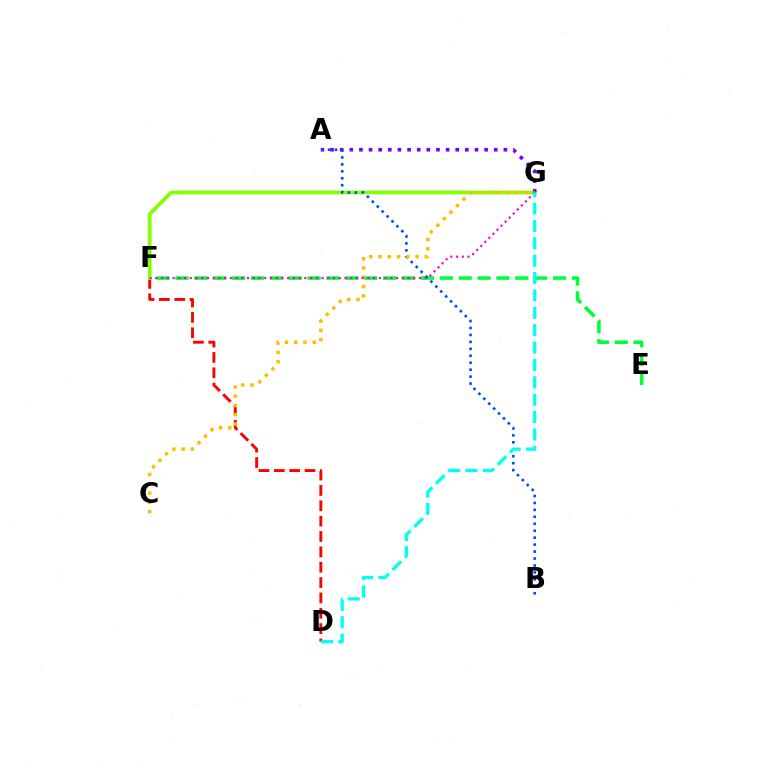{('E', 'F'): [{'color': '#00ff39', 'line_style': 'dashed', 'thickness': 2.56}], ('D', 'F'): [{'color': '#ff0000', 'line_style': 'dashed', 'thickness': 2.09}], ('F', 'G'): [{'color': '#84ff00', 'line_style': 'solid', 'thickness': 2.7}, {'color': '#ff00cf', 'line_style': 'dotted', 'thickness': 1.56}], ('A', 'G'): [{'color': '#7200ff', 'line_style': 'dotted', 'thickness': 2.62}], ('A', 'B'): [{'color': '#004bff', 'line_style': 'dotted', 'thickness': 1.89}], ('C', 'G'): [{'color': '#ffbd00', 'line_style': 'dotted', 'thickness': 2.52}], ('D', 'G'): [{'color': '#00fff6', 'line_style': 'dashed', 'thickness': 2.36}]}